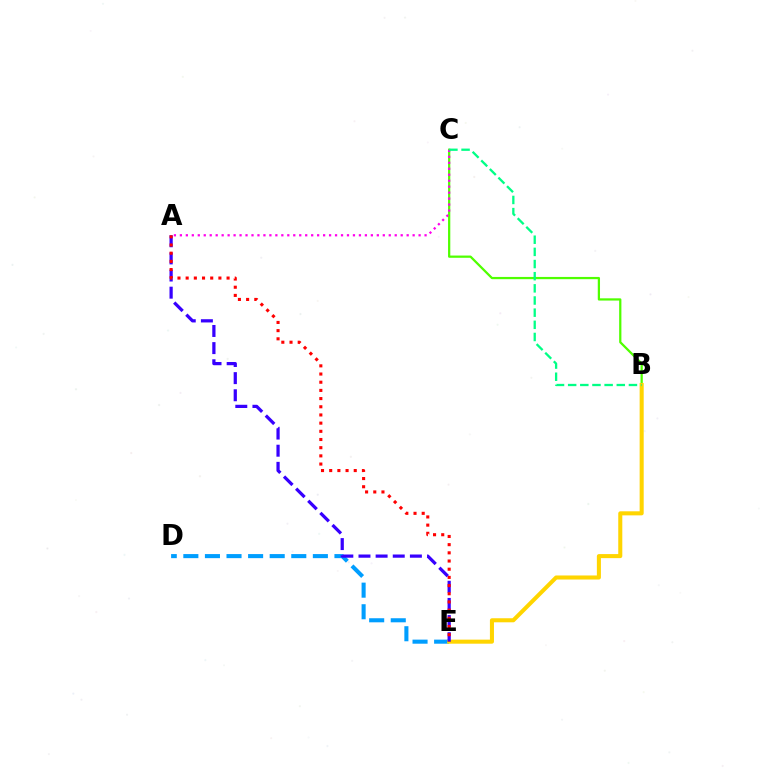{('B', 'C'): [{'color': '#4fff00', 'line_style': 'solid', 'thickness': 1.62}, {'color': '#00ff86', 'line_style': 'dashed', 'thickness': 1.65}], ('A', 'C'): [{'color': '#ff00ed', 'line_style': 'dotted', 'thickness': 1.62}], ('D', 'E'): [{'color': '#009eff', 'line_style': 'dashed', 'thickness': 2.93}], ('B', 'E'): [{'color': '#ffd500', 'line_style': 'solid', 'thickness': 2.92}], ('A', 'E'): [{'color': '#3700ff', 'line_style': 'dashed', 'thickness': 2.33}, {'color': '#ff0000', 'line_style': 'dotted', 'thickness': 2.22}]}